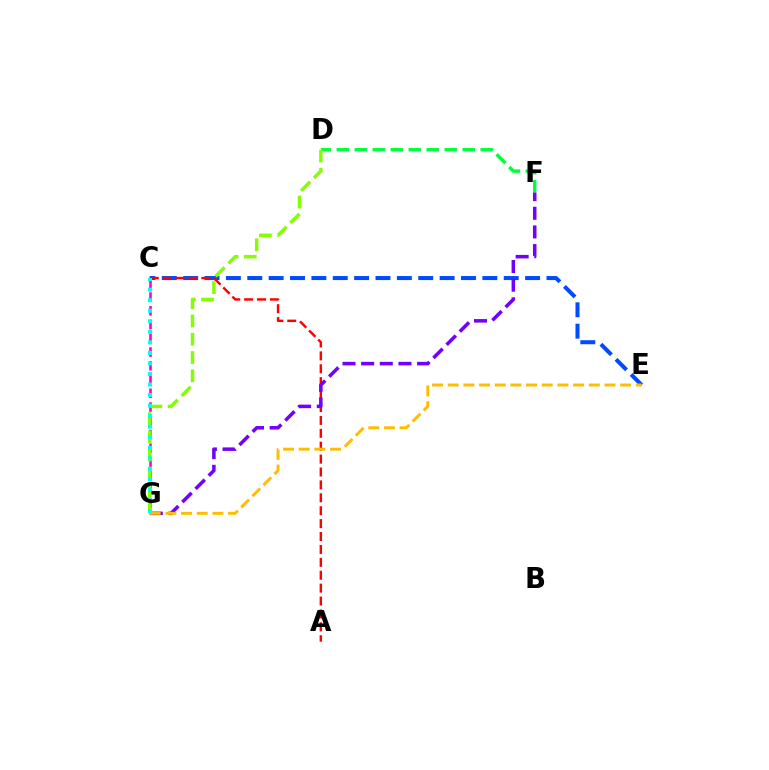{('C', 'E'): [{'color': '#004bff', 'line_style': 'dashed', 'thickness': 2.9}], ('D', 'F'): [{'color': '#00ff39', 'line_style': 'dashed', 'thickness': 2.44}], ('A', 'C'): [{'color': '#ff0000', 'line_style': 'dashed', 'thickness': 1.75}], ('C', 'G'): [{'color': '#ff00cf', 'line_style': 'dashed', 'thickness': 1.87}, {'color': '#00fff6', 'line_style': 'dotted', 'thickness': 2.86}], ('F', 'G'): [{'color': '#7200ff', 'line_style': 'dashed', 'thickness': 2.53}], ('E', 'G'): [{'color': '#ffbd00', 'line_style': 'dashed', 'thickness': 2.13}], ('D', 'G'): [{'color': '#84ff00', 'line_style': 'dashed', 'thickness': 2.48}]}